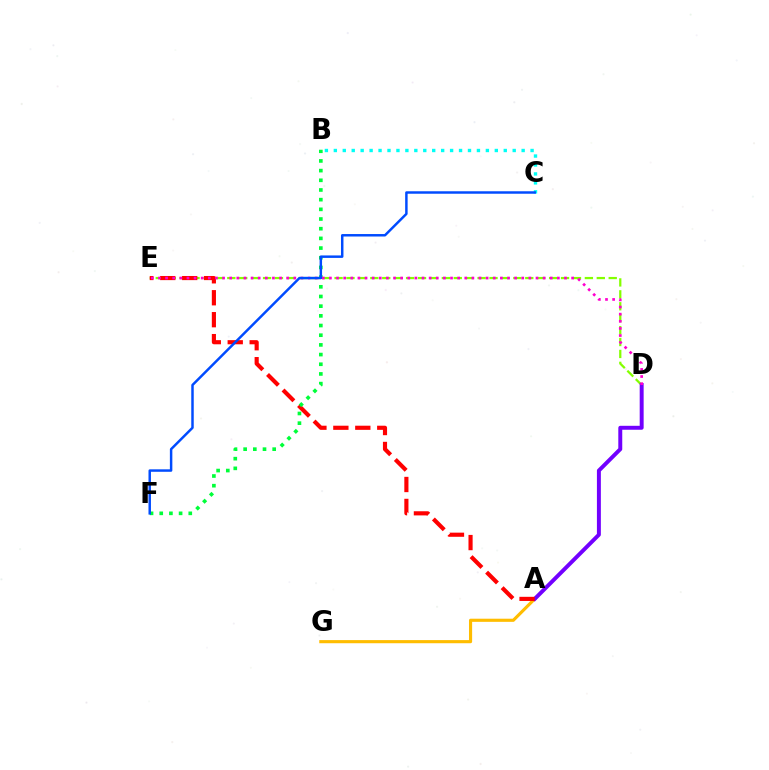{('D', 'E'): [{'color': '#84ff00', 'line_style': 'dashed', 'thickness': 1.62}, {'color': '#ff00cf', 'line_style': 'dotted', 'thickness': 1.94}], ('A', 'G'): [{'color': '#ffbd00', 'line_style': 'solid', 'thickness': 2.25}], ('B', 'C'): [{'color': '#00fff6', 'line_style': 'dotted', 'thickness': 2.43}], ('A', 'D'): [{'color': '#7200ff', 'line_style': 'solid', 'thickness': 2.84}], ('A', 'E'): [{'color': '#ff0000', 'line_style': 'dashed', 'thickness': 2.98}], ('B', 'F'): [{'color': '#00ff39', 'line_style': 'dotted', 'thickness': 2.63}], ('C', 'F'): [{'color': '#004bff', 'line_style': 'solid', 'thickness': 1.78}]}